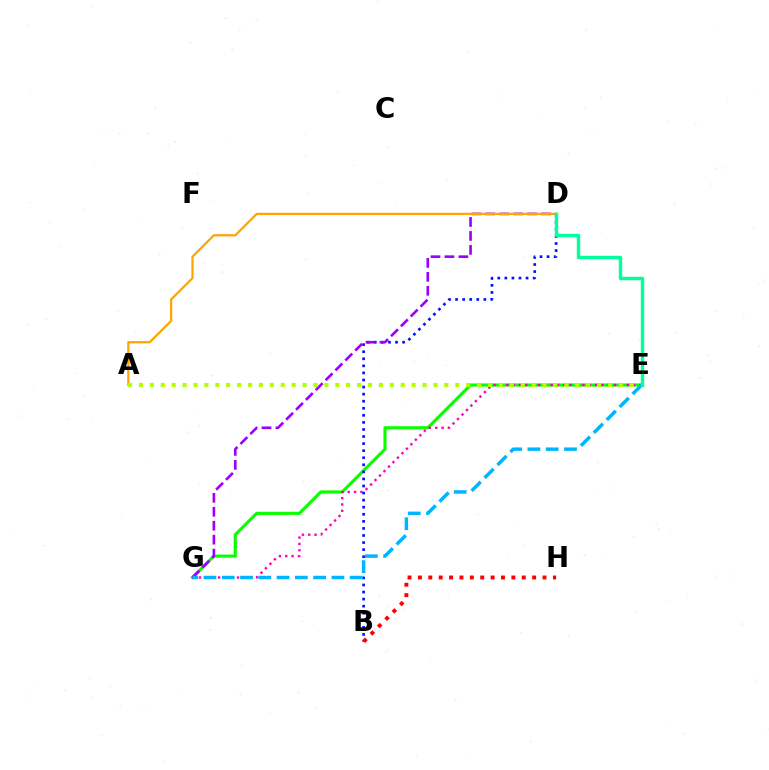{('E', 'G'): [{'color': '#08ff00', 'line_style': 'solid', 'thickness': 2.26}, {'color': '#ff00bd', 'line_style': 'dotted', 'thickness': 1.72}, {'color': '#00b5ff', 'line_style': 'dashed', 'thickness': 2.48}], ('B', 'D'): [{'color': '#0010ff', 'line_style': 'dotted', 'thickness': 1.92}], ('D', 'G'): [{'color': '#9b00ff', 'line_style': 'dashed', 'thickness': 1.89}], ('A', 'D'): [{'color': '#ffa500', 'line_style': 'solid', 'thickness': 1.62}], ('A', 'E'): [{'color': '#b3ff00', 'line_style': 'dotted', 'thickness': 2.96}], ('B', 'H'): [{'color': '#ff0000', 'line_style': 'dotted', 'thickness': 2.82}], ('D', 'E'): [{'color': '#00ff9d', 'line_style': 'solid', 'thickness': 2.47}]}